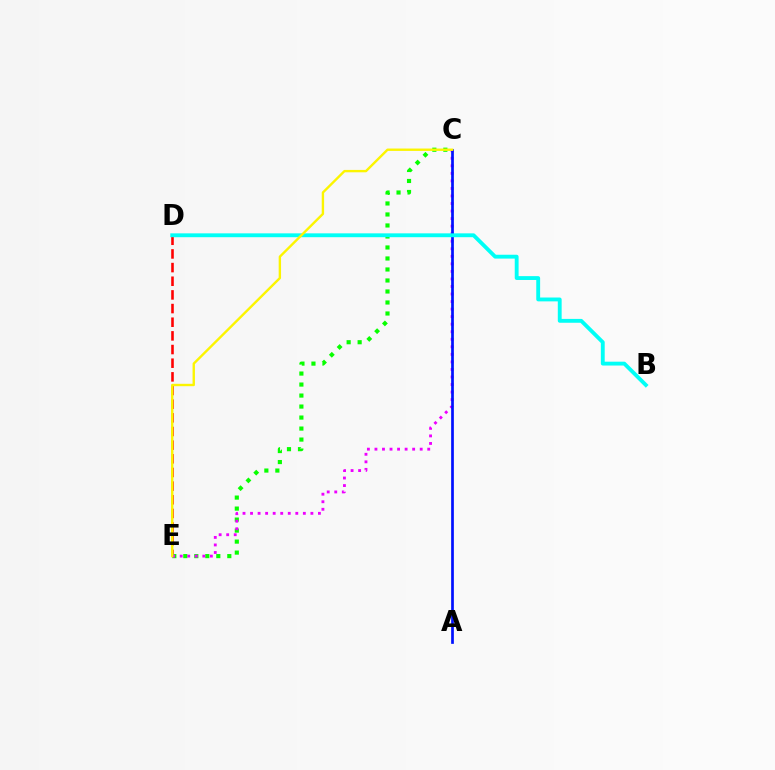{('D', 'E'): [{'color': '#ff0000', 'line_style': 'dashed', 'thickness': 1.86}], ('C', 'E'): [{'color': '#08ff00', 'line_style': 'dotted', 'thickness': 2.99}, {'color': '#ee00ff', 'line_style': 'dotted', 'thickness': 2.05}, {'color': '#fcf500', 'line_style': 'solid', 'thickness': 1.72}], ('A', 'C'): [{'color': '#0010ff', 'line_style': 'solid', 'thickness': 1.95}], ('B', 'D'): [{'color': '#00fff6', 'line_style': 'solid', 'thickness': 2.77}]}